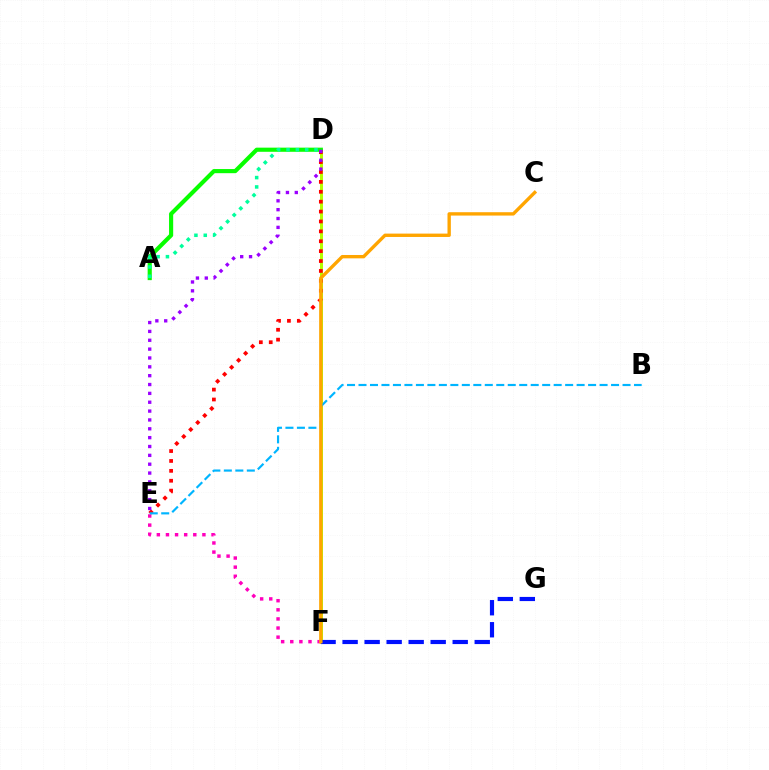{('D', 'F'): [{'color': '#b3ff00', 'line_style': 'solid', 'thickness': 2.16}], ('A', 'D'): [{'color': '#08ff00', 'line_style': 'solid', 'thickness': 2.98}, {'color': '#00ff9d', 'line_style': 'dotted', 'thickness': 2.54}], ('D', 'E'): [{'color': '#ff0000', 'line_style': 'dotted', 'thickness': 2.69}, {'color': '#9b00ff', 'line_style': 'dotted', 'thickness': 2.41}], ('E', 'F'): [{'color': '#ff00bd', 'line_style': 'dotted', 'thickness': 2.48}], ('F', 'G'): [{'color': '#0010ff', 'line_style': 'dashed', 'thickness': 2.99}], ('B', 'E'): [{'color': '#00b5ff', 'line_style': 'dashed', 'thickness': 1.56}], ('C', 'F'): [{'color': '#ffa500', 'line_style': 'solid', 'thickness': 2.42}]}